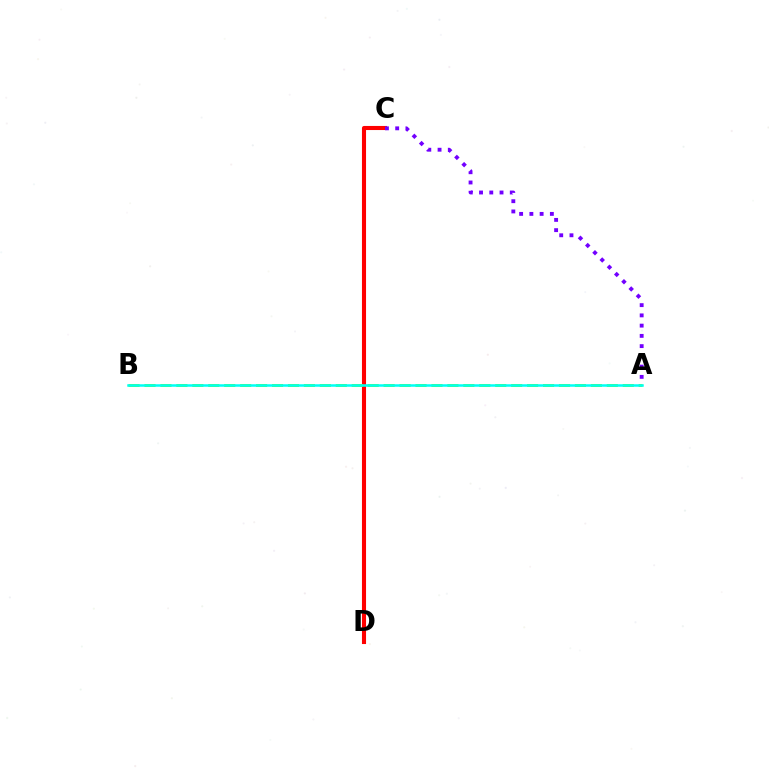{('C', 'D'): [{'color': '#ff0000', 'line_style': 'solid', 'thickness': 2.94}], ('A', 'C'): [{'color': '#7200ff', 'line_style': 'dotted', 'thickness': 2.78}], ('A', 'B'): [{'color': '#84ff00', 'line_style': 'dashed', 'thickness': 2.17}, {'color': '#00fff6', 'line_style': 'solid', 'thickness': 1.8}]}